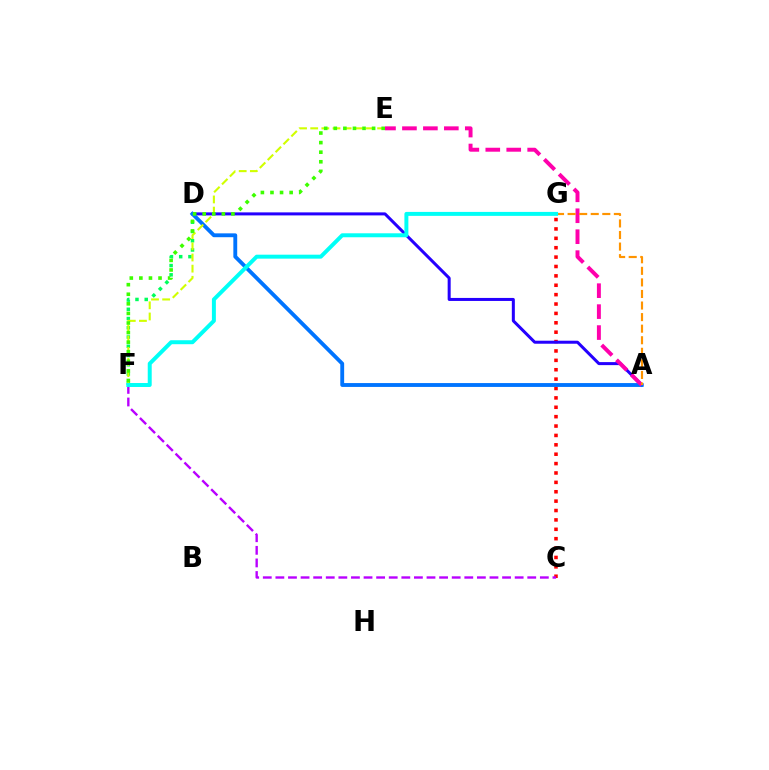{('C', 'G'): [{'color': '#ff0000', 'line_style': 'dotted', 'thickness': 2.55}], ('A', 'D'): [{'color': '#2500ff', 'line_style': 'solid', 'thickness': 2.17}, {'color': '#0074ff', 'line_style': 'solid', 'thickness': 2.78}], ('D', 'F'): [{'color': '#00ff5c', 'line_style': 'dotted', 'thickness': 2.51}], ('A', 'E'): [{'color': '#ff00ac', 'line_style': 'dashed', 'thickness': 2.85}], ('E', 'F'): [{'color': '#d1ff00', 'line_style': 'dashed', 'thickness': 1.52}, {'color': '#3dff00', 'line_style': 'dotted', 'thickness': 2.6}], ('C', 'F'): [{'color': '#b900ff', 'line_style': 'dashed', 'thickness': 1.71}], ('A', 'G'): [{'color': '#ff9400', 'line_style': 'dashed', 'thickness': 1.57}], ('F', 'G'): [{'color': '#00fff6', 'line_style': 'solid', 'thickness': 2.86}]}